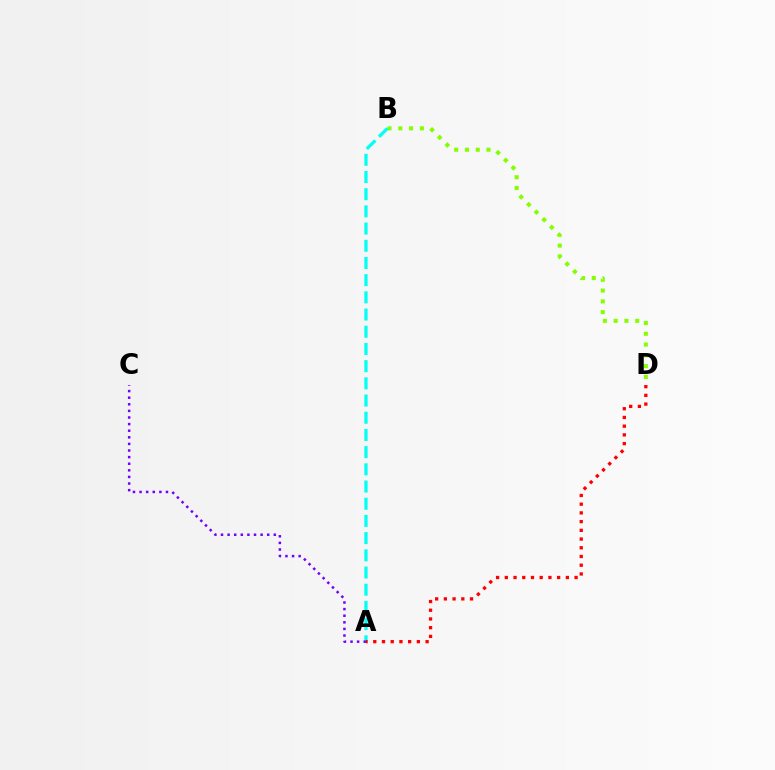{('B', 'D'): [{'color': '#84ff00', 'line_style': 'dotted', 'thickness': 2.93}], ('A', 'B'): [{'color': '#00fff6', 'line_style': 'dashed', 'thickness': 2.34}], ('A', 'C'): [{'color': '#7200ff', 'line_style': 'dotted', 'thickness': 1.79}], ('A', 'D'): [{'color': '#ff0000', 'line_style': 'dotted', 'thickness': 2.37}]}